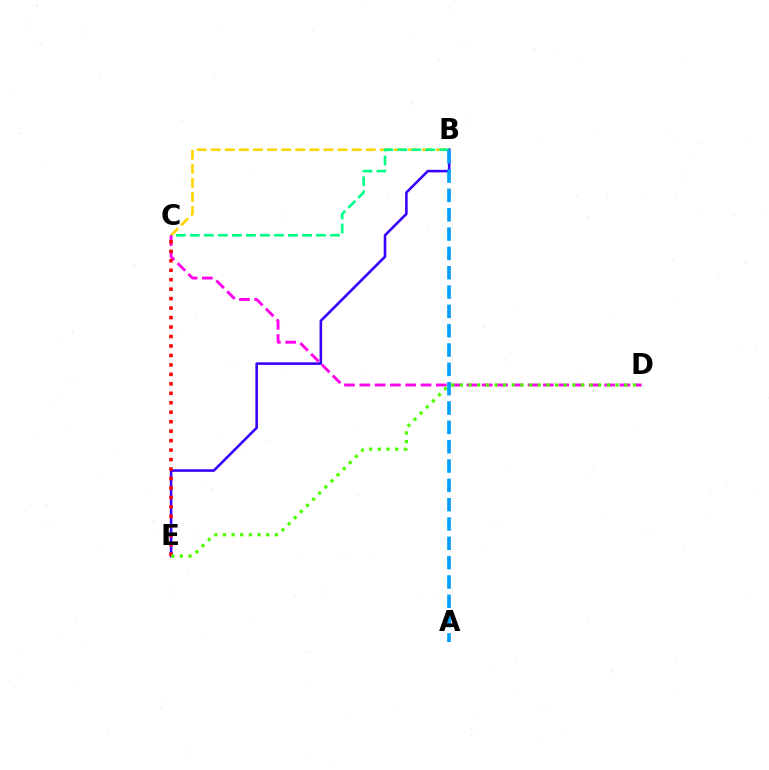{('B', 'C'): [{'color': '#ffd500', 'line_style': 'dashed', 'thickness': 1.91}, {'color': '#00ff86', 'line_style': 'dashed', 'thickness': 1.9}], ('B', 'E'): [{'color': '#3700ff', 'line_style': 'solid', 'thickness': 1.85}], ('C', 'D'): [{'color': '#ff00ed', 'line_style': 'dashed', 'thickness': 2.08}], ('C', 'E'): [{'color': '#ff0000', 'line_style': 'dotted', 'thickness': 2.57}], ('D', 'E'): [{'color': '#4fff00', 'line_style': 'dotted', 'thickness': 2.35}], ('A', 'B'): [{'color': '#009eff', 'line_style': 'dashed', 'thickness': 2.63}]}